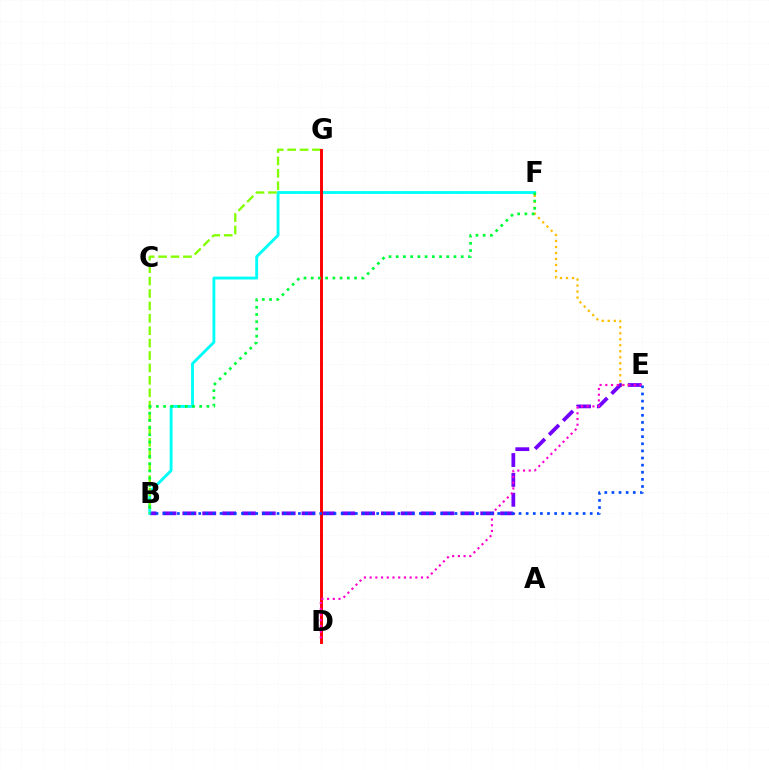{('E', 'F'): [{'color': '#ffbd00', 'line_style': 'dotted', 'thickness': 1.63}], ('B', 'E'): [{'color': '#7200ff', 'line_style': 'dashed', 'thickness': 2.7}, {'color': '#004bff', 'line_style': 'dotted', 'thickness': 1.93}], ('B', 'F'): [{'color': '#00fff6', 'line_style': 'solid', 'thickness': 2.07}, {'color': '#00ff39', 'line_style': 'dotted', 'thickness': 1.96}], ('B', 'G'): [{'color': '#84ff00', 'line_style': 'dashed', 'thickness': 1.69}], ('D', 'G'): [{'color': '#ff0000', 'line_style': 'solid', 'thickness': 2.1}], ('D', 'E'): [{'color': '#ff00cf', 'line_style': 'dotted', 'thickness': 1.55}]}